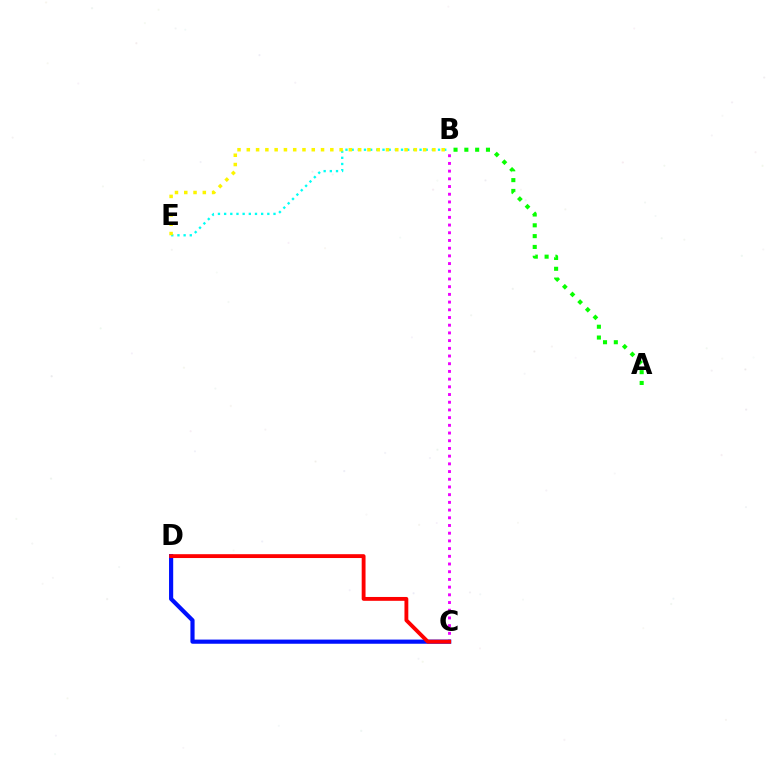{('B', 'C'): [{'color': '#ee00ff', 'line_style': 'dotted', 'thickness': 2.09}], ('C', 'D'): [{'color': '#0010ff', 'line_style': 'solid', 'thickness': 3.0}, {'color': '#ff0000', 'line_style': 'solid', 'thickness': 2.77}], ('B', 'E'): [{'color': '#00fff6', 'line_style': 'dotted', 'thickness': 1.68}, {'color': '#fcf500', 'line_style': 'dotted', 'thickness': 2.52}], ('A', 'B'): [{'color': '#08ff00', 'line_style': 'dotted', 'thickness': 2.94}]}